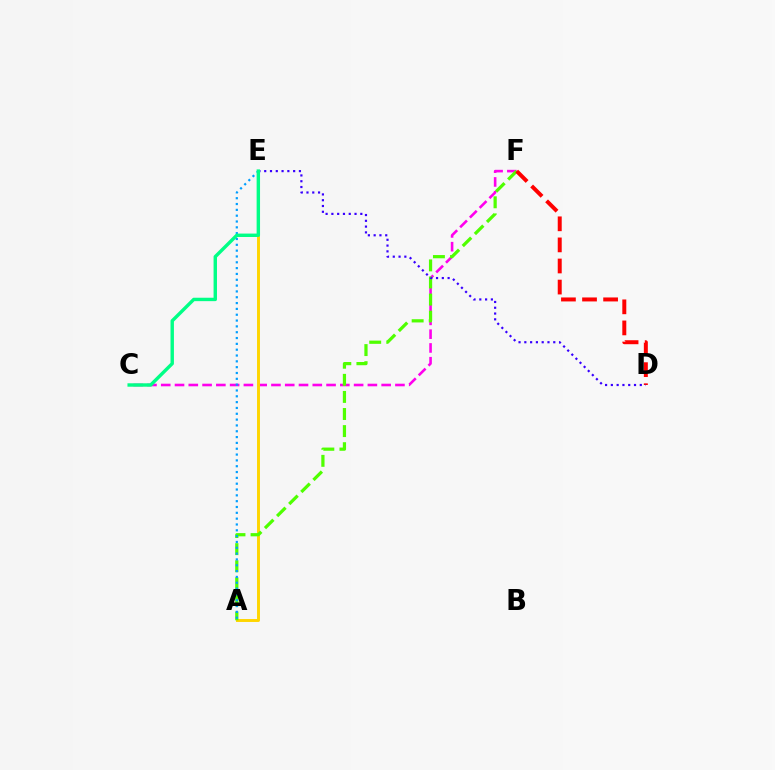{('C', 'F'): [{'color': '#ff00ed', 'line_style': 'dashed', 'thickness': 1.87}], ('A', 'E'): [{'color': '#ffd500', 'line_style': 'solid', 'thickness': 2.12}, {'color': '#009eff', 'line_style': 'dotted', 'thickness': 1.58}], ('A', 'F'): [{'color': '#4fff00', 'line_style': 'dashed', 'thickness': 2.32}], ('D', 'F'): [{'color': '#ff0000', 'line_style': 'dashed', 'thickness': 2.86}], ('D', 'E'): [{'color': '#3700ff', 'line_style': 'dotted', 'thickness': 1.57}], ('C', 'E'): [{'color': '#00ff86', 'line_style': 'solid', 'thickness': 2.46}]}